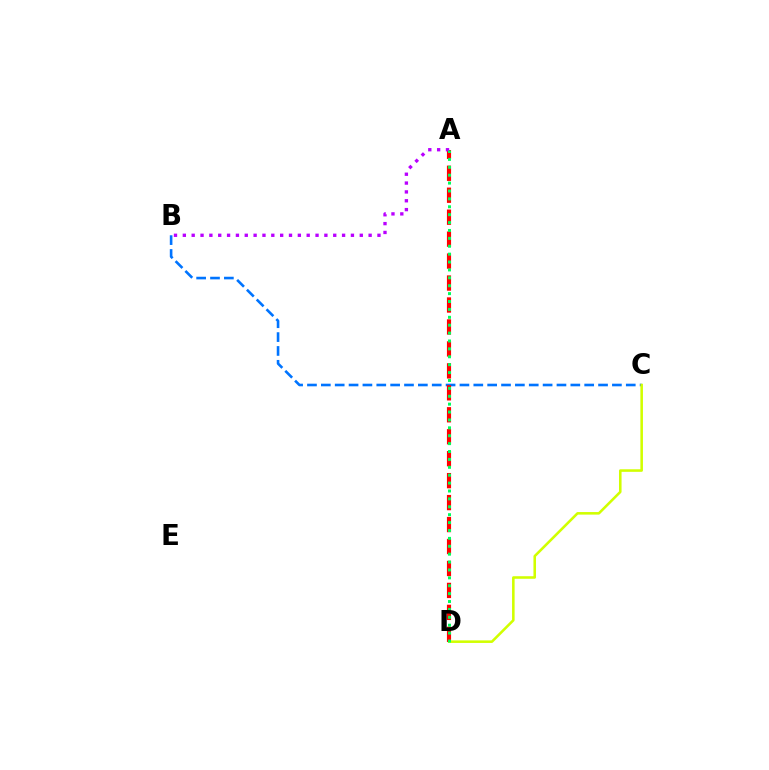{('B', 'C'): [{'color': '#0074ff', 'line_style': 'dashed', 'thickness': 1.88}], ('A', 'D'): [{'color': '#ff0000', 'line_style': 'dashed', 'thickness': 2.98}, {'color': '#00ff5c', 'line_style': 'dotted', 'thickness': 2.15}], ('C', 'D'): [{'color': '#d1ff00', 'line_style': 'solid', 'thickness': 1.84}], ('A', 'B'): [{'color': '#b900ff', 'line_style': 'dotted', 'thickness': 2.4}]}